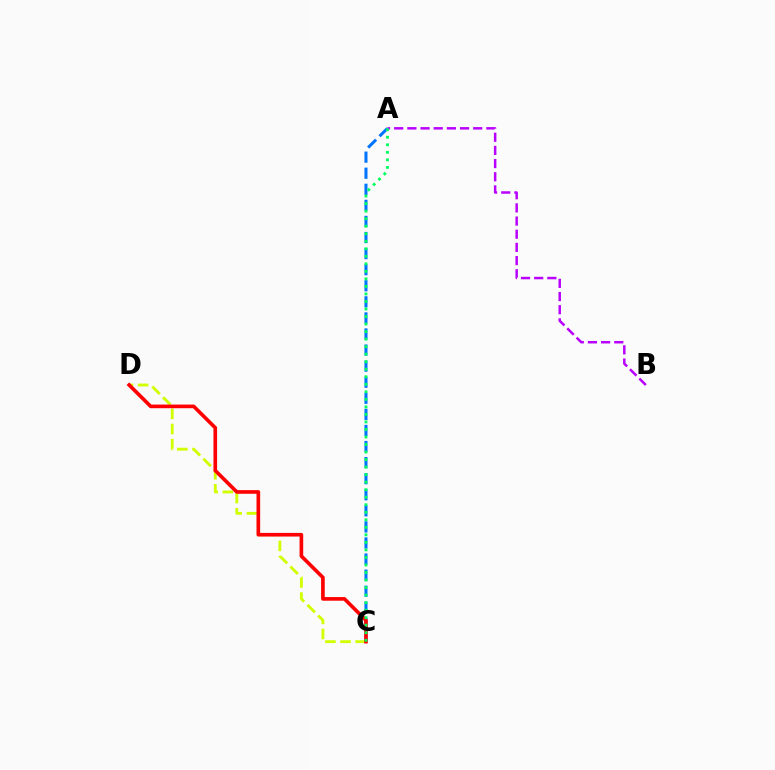{('A', 'C'): [{'color': '#0074ff', 'line_style': 'dashed', 'thickness': 2.18}, {'color': '#00ff5c', 'line_style': 'dotted', 'thickness': 2.05}], ('A', 'B'): [{'color': '#b900ff', 'line_style': 'dashed', 'thickness': 1.79}], ('C', 'D'): [{'color': '#d1ff00', 'line_style': 'dashed', 'thickness': 2.06}, {'color': '#ff0000', 'line_style': 'solid', 'thickness': 2.62}]}